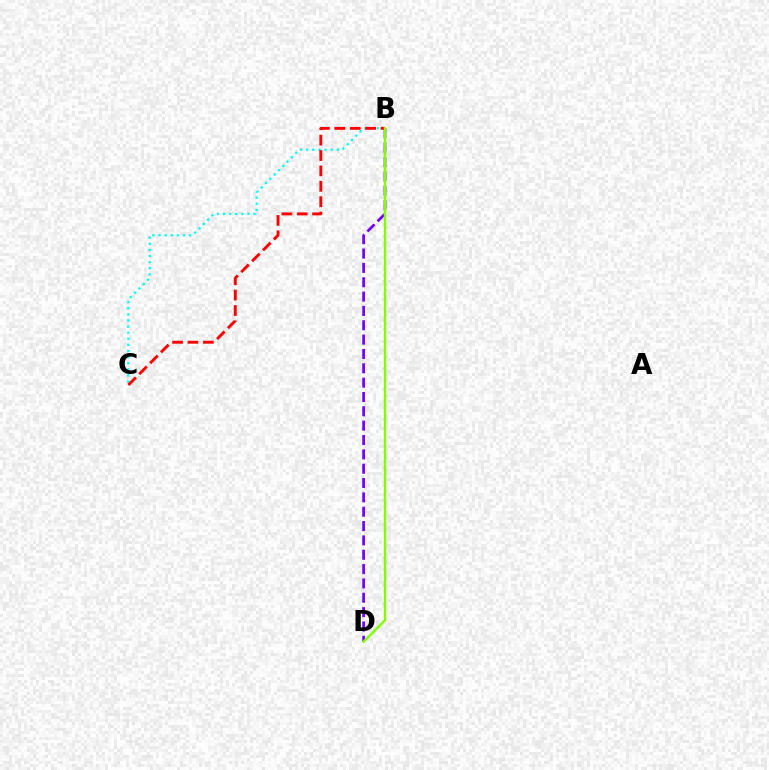{('B', 'C'): [{'color': '#00fff6', 'line_style': 'dotted', 'thickness': 1.66}, {'color': '#ff0000', 'line_style': 'dashed', 'thickness': 2.09}], ('B', 'D'): [{'color': '#7200ff', 'line_style': 'dashed', 'thickness': 1.95}, {'color': '#84ff00', 'line_style': 'solid', 'thickness': 1.77}]}